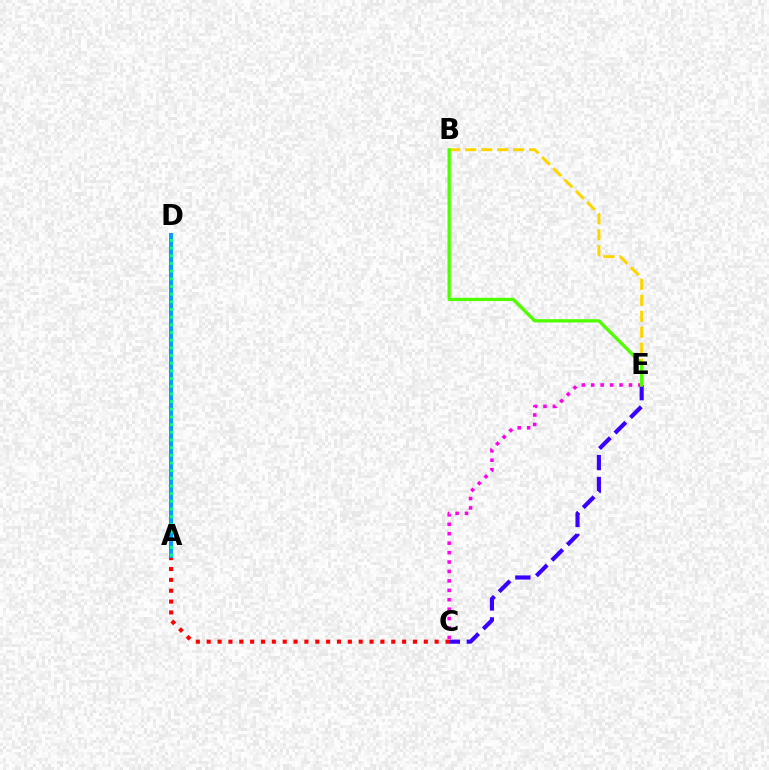{('A', 'C'): [{'color': '#ff0000', 'line_style': 'dotted', 'thickness': 2.95}], ('B', 'E'): [{'color': '#ffd500', 'line_style': 'dashed', 'thickness': 2.17}, {'color': '#4fff00', 'line_style': 'solid', 'thickness': 2.36}], ('C', 'E'): [{'color': '#3700ff', 'line_style': 'dashed', 'thickness': 2.98}, {'color': '#ff00ed', 'line_style': 'dotted', 'thickness': 2.56}], ('A', 'D'): [{'color': '#009eff', 'line_style': 'solid', 'thickness': 2.85}, {'color': '#00ff86', 'line_style': 'dotted', 'thickness': 2.08}]}